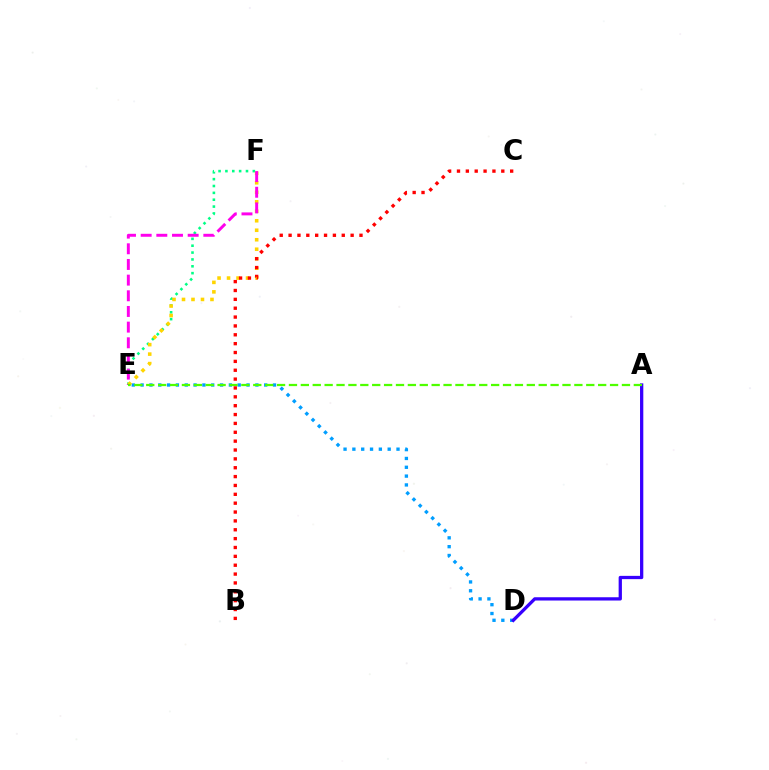{('E', 'F'): [{'color': '#00ff86', 'line_style': 'dotted', 'thickness': 1.86}, {'color': '#ffd500', 'line_style': 'dotted', 'thickness': 2.58}, {'color': '#ff00ed', 'line_style': 'dashed', 'thickness': 2.13}], ('D', 'E'): [{'color': '#009eff', 'line_style': 'dotted', 'thickness': 2.4}], ('A', 'D'): [{'color': '#3700ff', 'line_style': 'solid', 'thickness': 2.36}], ('A', 'E'): [{'color': '#4fff00', 'line_style': 'dashed', 'thickness': 1.62}], ('B', 'C'): [{'color': '#ff0000', 'line_style': 'dotted', 'thickness': 2.41}]}